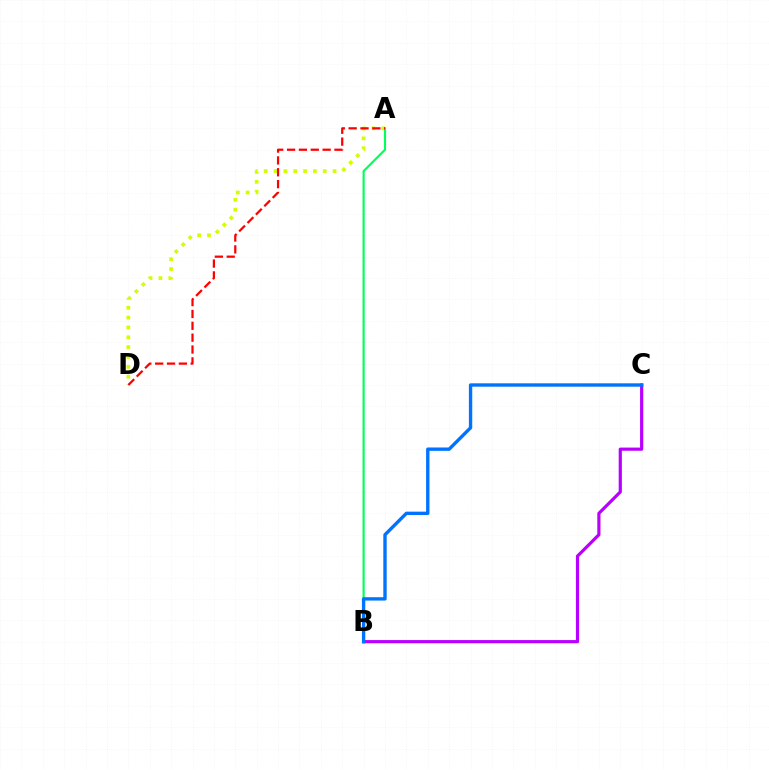{('B', 'C'): [{'color': '#b900ff', 'line_style': 'solid', 'thickness': 2.29}, {'color': '#0074ff', 'line_style': 'solid', 'thickness': 2.43}], ('A', 'D'): [{'color': '#d1ff00', 'line_style': 'dotted', 'thickness': 2.68}, {'color': '#ff0000', 'line_style': 'dashed', 'thickness': 1.61}], ('A', 'B'): [{'color': '#00ff5c', 'line_style': 'solid', 'thickness': 1.54}]}